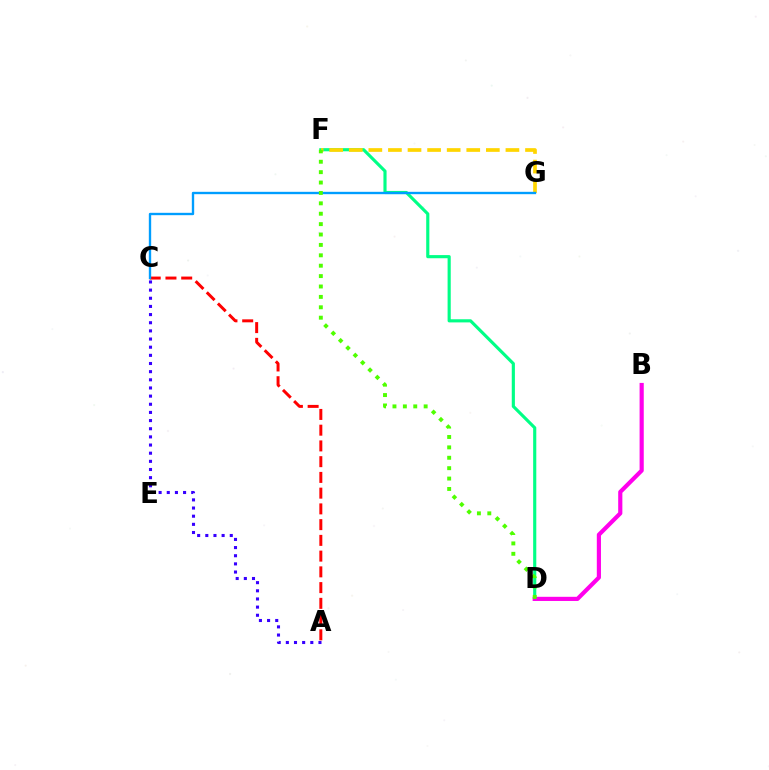{('A', 'C'): [{'color': '#3700ff', 'line_style': 'dotted', 'thickness': 2.22}, {'color': '#ff0000', 'line_style': 'dashed', 'thickness': 2.14}], ('D', 'F'): [{'color': '#00ff86', 'line_style': 'solid', 'thickness': 2.26}, {'color': '#4fff00', 'line_style': 'dotted', 'thickness': 2.82}], ('B', 'D'): [{'color': '#ff00ed', 'line_style': 'solid', 'thickness': 3.0}], ('F', 'G'): [{'color': '#ffd500', 'line_style': 'dashed', 'thickness': 2.66}], ('C', 'G'): [{'color': '#009eff', 'line_style': 'solid', 'thickness': 1.7}]}